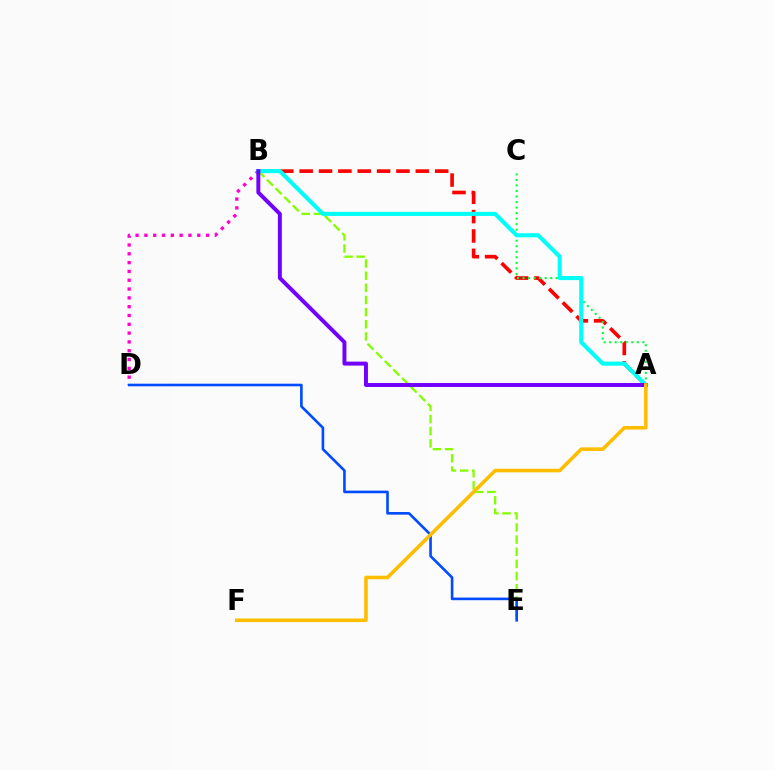{('B', 'D'): [{'color': '#ff00cf', 'line_style': 'dotted', 'thickness': 2.39}], ('A', 'B'): [{'color': '#ff0000', 'line_style': 'dashed', 'thickness': 2.63}, {'color': '#00fff6', 'line_style': 'solid', 'thickness': 2.94}, {'color': '#7200ff', 'line_style': 'solid', 'thickness': 2.84}], ('B', 'E'): [{'color': '#84ff00', 'line_style': 'dashed', 'thickness': 1.65}], ('A', 'C'): [{'color': '#00ff39', 'line_style': 'dotted', 'thickness': 1.5}], ('D', 'E'): [{'color': '#004bff', 'line_style': 'solid', 'thickness': 1.88}], ('A', 'F'): [{'color': '#ffbd00', 'line_style': 'solid', 'thickness': 2.57}]}